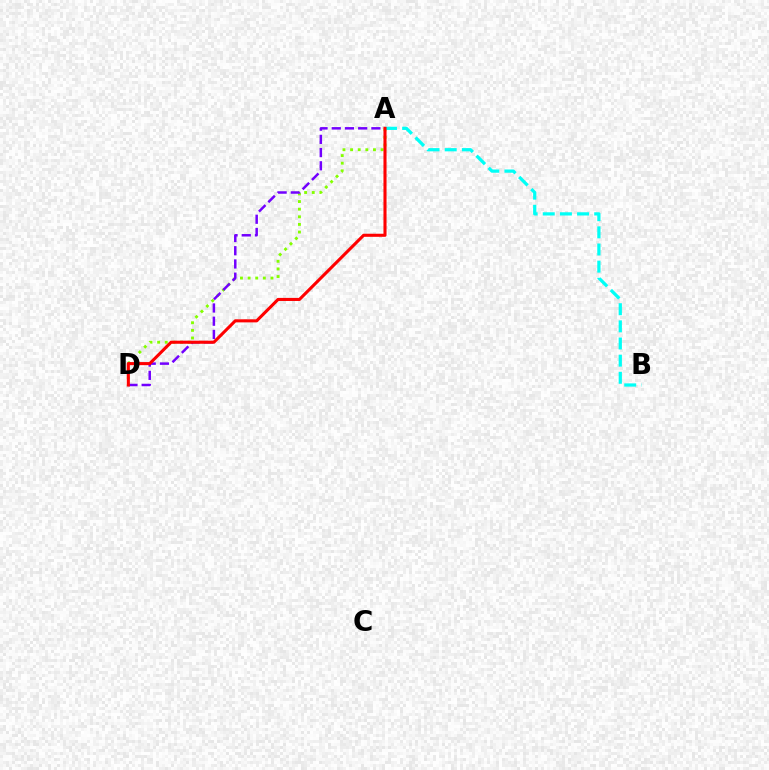{('A', 'D'): [{'color': '#84ff00', 'line_style': 'dotted', 'thickness': 2.07}, {'color': '#7200ff', 'line_style': 'dashed', 'thickness': 1.8}, {'color': '#ff0000', 'line_style': 'solid', 'thickness': 2.21}], ('A', 'B'): [{'color': '#00fff6', 'line_style': 'dashed', 'thickness': 2.33}]}